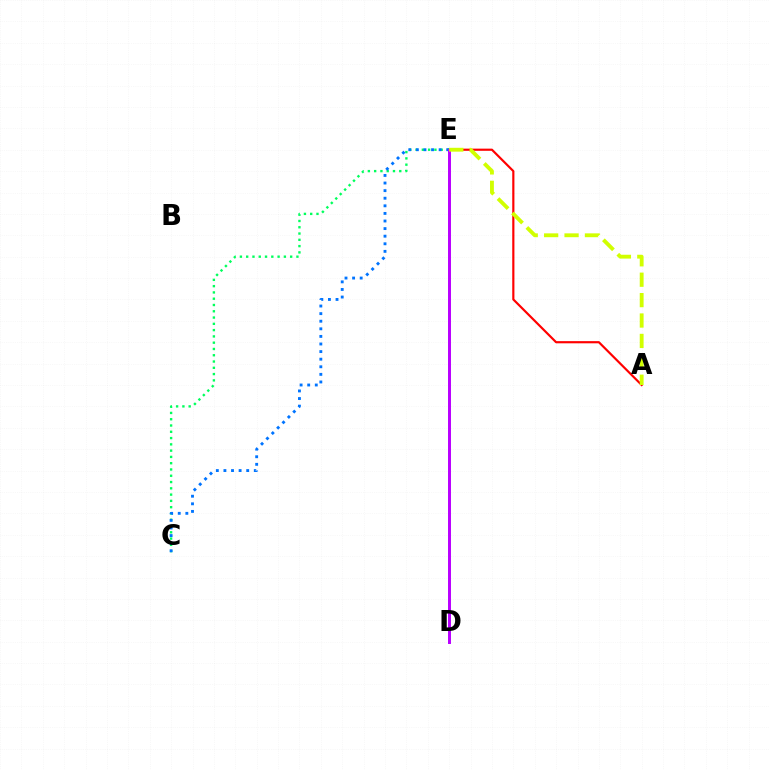{('A', 'E'): [{'color': '#ff0000', 'line_style': 'solid', 'thickness': 1.56}, {'color': '#d1ff00', 'line_style': 'dashed', 'thickness': 2.77}], ('C', 'E'): [{'color': '#00ff5c', 'line_style': 'dotted', 'thickness': 1.71}, {'color': '#0074ff', 'line_style': 'dotted', 'thickness': 2.06}], ('D', 'E'): [{'color': '#b900ff', 'line_style': 'solid', 'thickness': 2.14}]}